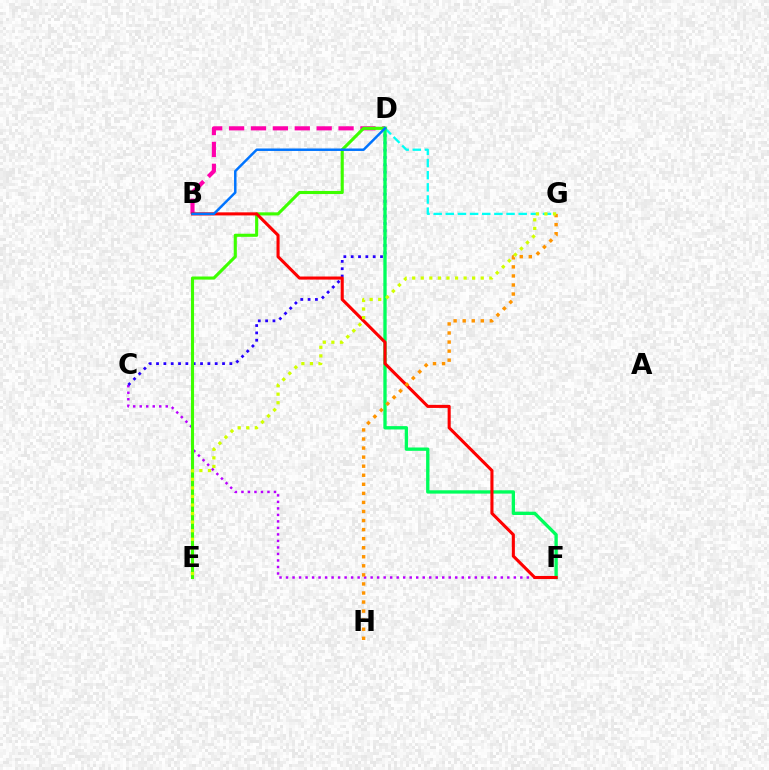{('C', 'F'): [{'color': '#b900ff', 'line_style': 'dotted', 'thickness': 1.77}], ('C', 'D'): [{'color': '#2500ff', 'line_style': 'dotted', 'thickness': 1.99}], ('D', 'G'): [{'color': '#00fff6', 'line_style': 'dashed', 'thickness': 1.65}], ('B', 'D'): [{'color': '#ff00ac', 'line_style': 'dashed', 'thickness': 2.97}, {'color': '#0074ff', 'line_style': 'solid', 'thickness': 1.79}], ('D', 'E'): [{'color': '#3dff00', 'line_style': 'solid', 'thickness': 2.23}], ('D', 'F'): [{'color': '#00ff5c', 'line_style': 'solid', 'thickness': 2.4}], ('B', 'F'): [{'color': '#ff0000', 'line_style': 'solid', 'thickness': 2.22}], ('G', 'H'): [{'color': '#ff9400', 'line_style': 'dotted', 'thickness': 2.46}], ('E', 'G'): [{'color': '#d1ff00', 'line_style': 'dotted', 'thickness': 2.33}]}